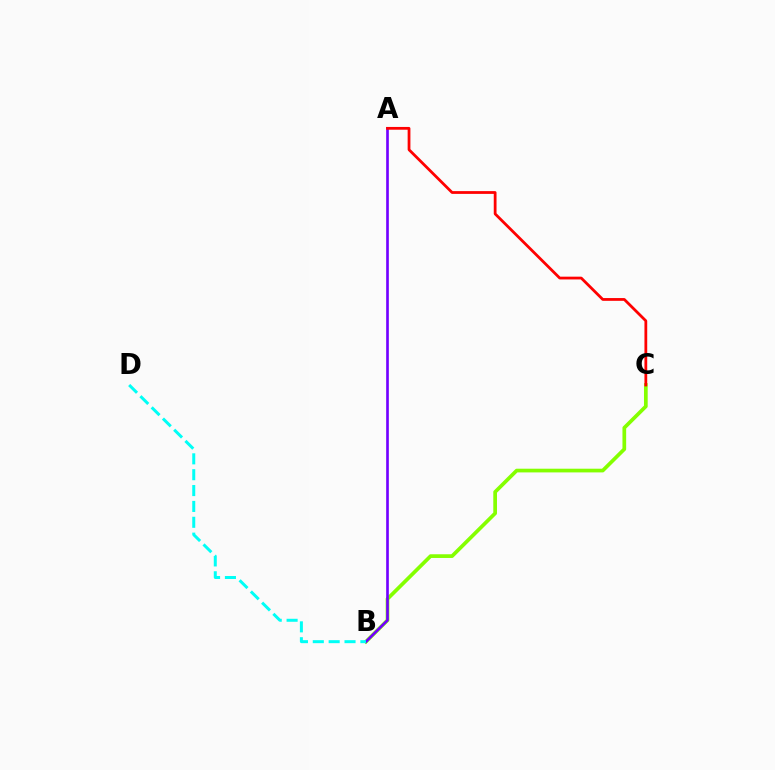{('B', 'C'): [{'color': '#84ff00', 'line_style': 'solid', 'thickness': 2.66}], ('A', 'B'): [{'color': '#7200ff', 'line_style': 'solid', 'thickness': 1.91}], ('B', 'D'): [{'color': '#00fff6', 'line_style': 'dashed', 'thickness': 2.15}], ('A', 'C'): [{'color': '#ff0000', 'line_style': 'solid', 'thickness': 2.0}]}